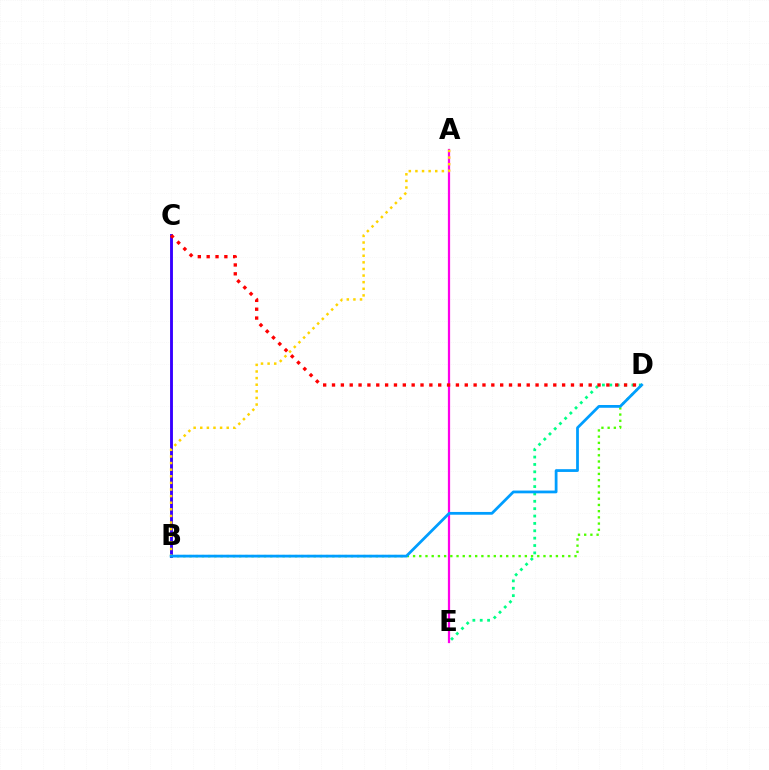{('B', 'C'): [{'color': '#3700ff', 'line_style': 'solid', 'thickness': 2.07}], ('D', 'E'): [{'color': '#00ff86', 'line_style': 'dotted', 'thickness': 2.0}], ('A', 'E'): [{'color': '#ff00ed', 'line_style': 'solid', 'thickness': 1.61}], ('C', 'D'): [{'color': '#ff0000', 'line_style': 'dotted', 'thickness': 2.4}], ('A', 'B'): [{'color': '#ffd500', 'line_style': 'dotted', 'thickness': 1.8}], ('B', 'D'): [{'color': '#4fff00', 'line_style': 'dotted', 'thickness': 1.69}, {'color': '#009eff', 'line_style': 'solid', 'thickness': 1.99}]}